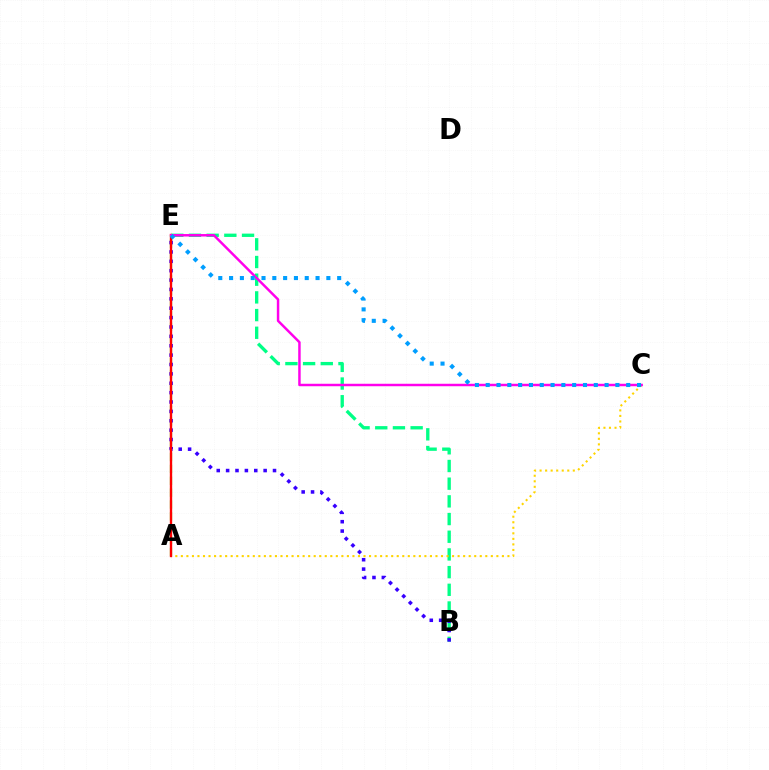{('B', 'E'): [{'color': '#00ff86', 'line_style': 'dashed', 'thickness': 2.4}, {'color': '#3700ff', 'line_style': 'dotted', 'thickness': 2.55}], ('A', 'E'): [{'color': '#4fff00', 'line_style': 'dashed', 'thickness': 1.61}, {'color': '#ff0000', 'line_style': 'solid', 'thickness': 1.7}], ('A', 'C'): [{'color': '#ffd500', 'line_style': 'dotted', 'thickness': 1.5}], ('C', 'E'): [{'color': '#ff00ed', 'line_style': 'solid', 'thickness': 1.78}, {'color': '#009eff', 'line_style': 'dotted', 'thickness': 2.94}]}